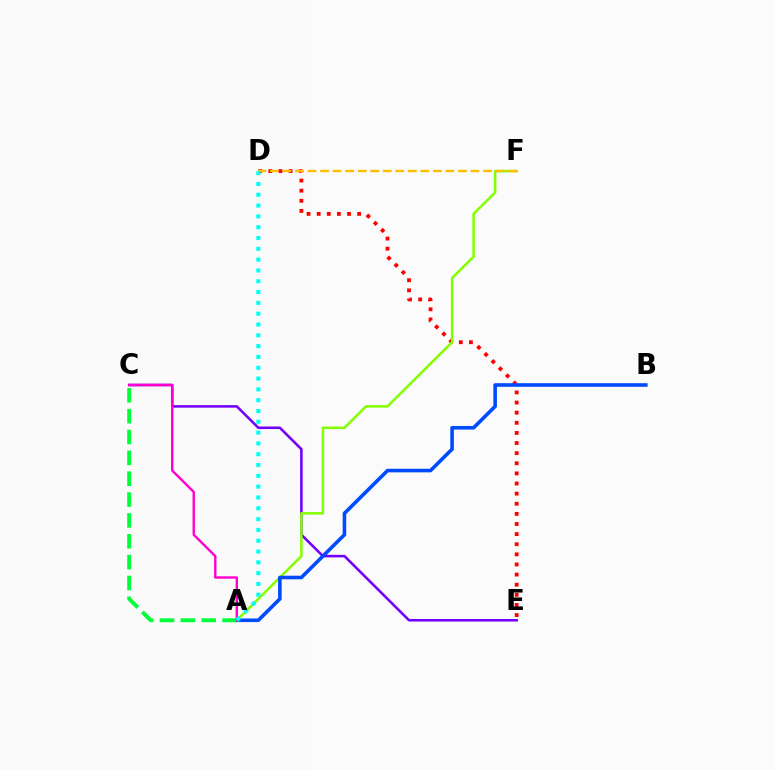{('D', 'E'): [{'color': '#ff0000', 'line_style': 'dotted', 'thickness': 2.75}], ('C', 'E'): [{'color': '#7200ff', 'line_style': 'solid', 'thickness': 1.83}], ('A', 'F'): [{'color': '#84ff00', 'line_style': 'solid', 'thickness': 1.83}], ('A', 'B'): [{'color': '#004bff', 'line_style': 'solid', 'thickness': 2.59}], ('D', 'F'): [{'color': '#ffbd00', 'line_style': 'dashed', 'thickness': 1.7}], ('A', 'C'): [{'color': '#00ff39', 'line_style': 'dashed', 'thickness': 2.83}, {'color': '#ff00cf', 'line_style': 'solid', 'thickness': 1.72}], ('A', 'D'): [{'color': '#00fff6', 'line_style': 'dotted', 'thickness': 2.94}]}